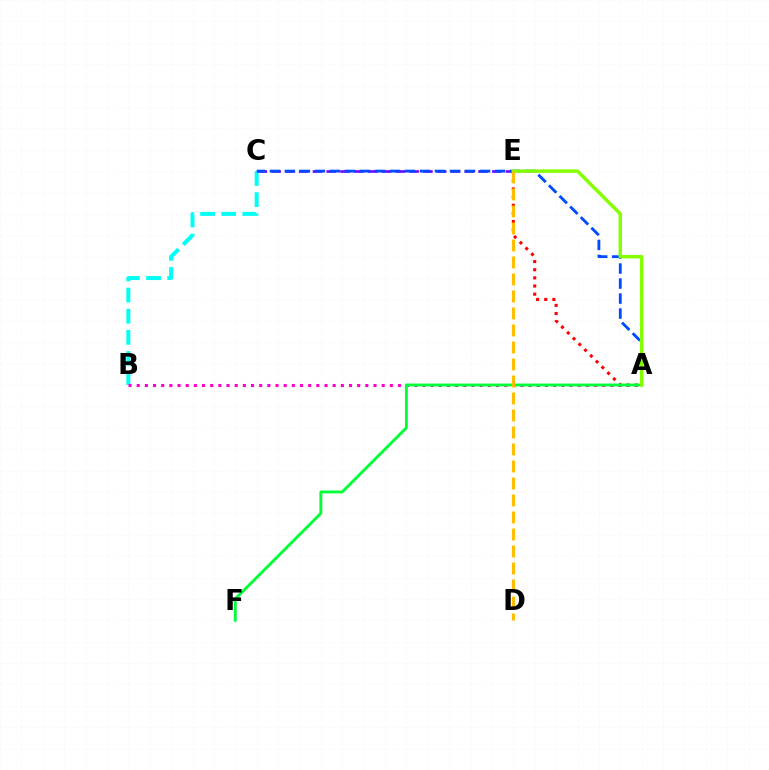{('B', 'C'): [{'color': '#00fff6', 'line_style': 'dashed', 'thickness': 2.87}], ('A', 'E'): [{'color': '#ff0000', 'line_style': 'dotted', 'thickness': 2.21}, {'color': '#84ff00', 'line_style': 'solid', 'thickness': 2.5}], ('C', 'E'): [{'color': '#7200ff', 'line_style': 'dashed', 'thickness': 1.87}], ('A', 'B'): [{'color': '#ff00cf', 'line_style': 'dotted', 'thickness': 2.22}], ('A', 'C'): [{'color': '#004bff', 'line_style': 'dashed', 'thickness': 2.04}], ('A', 'F'): [{'color': '#00ff39', 'line_style': 'solid', 'thickness': 2.09}], ('D', 'E'): [{'color': '#ffbd00', 'line_style': 'dashed', 'thickness': 2.31}]}